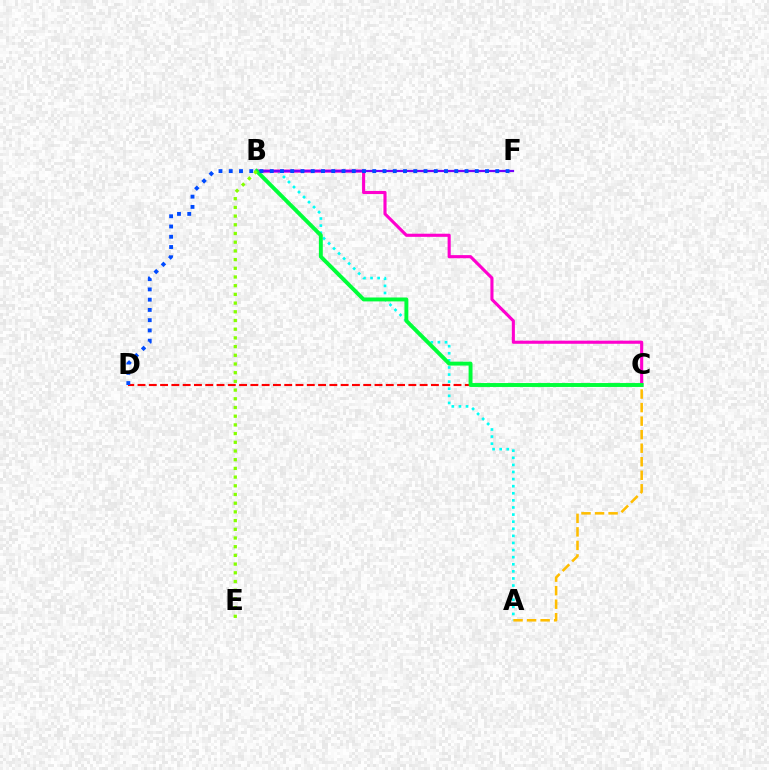{('C', 'D'): [{'color': '#ff0000', 'line_style': 'dashed', 'thickness': 1.53}], ('A', 'B'): [{'color': '#00fff6', 'line_style': 'dotted', 'thickness': 1.93}], ('B', 'C'): [{'color': '#ff00cf', 'line_style': 'solid', 'thickness': 2.24}, {'color': '#00ff39', 'line_style': 'solid', 'thickness': 2.82}], ('A', 'C'): [{'color': '#ffbd00', 'line_style': 'dashed', 'thickness': 1.84}], ('B', 'F'): [{'color': '#7200ff', 'line_style': 'solid', 'thickness': 1.6}], ('D', 'F'): [{'color': '#004bff', 'line_style': 'dotted', 'thickness': 2.79}], ('B', 'E'): [{'color': '#84ff00', 'line_style': 'dotted', 'thickness': 2.36}]}